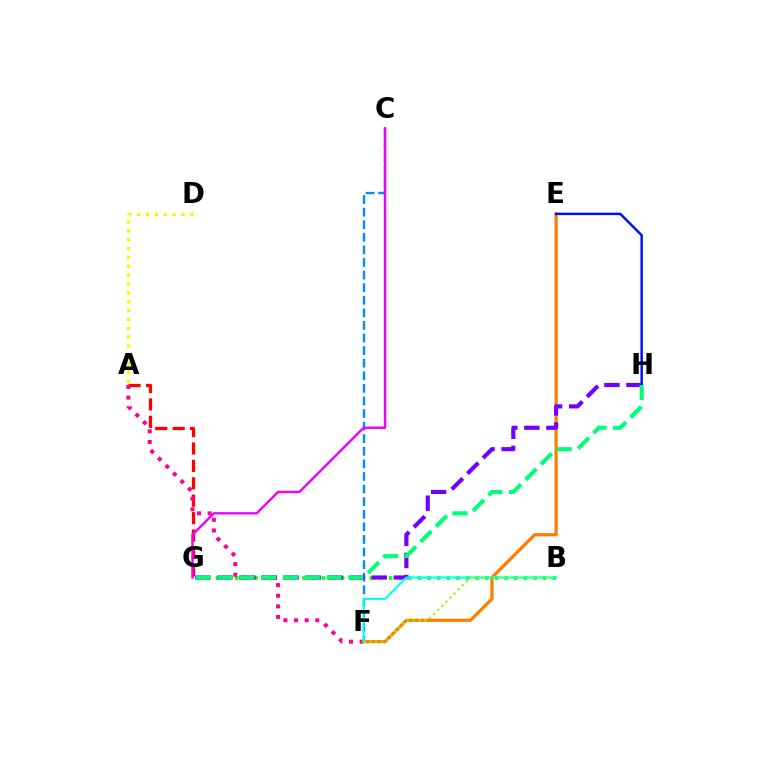{('B', 'G'): [{'color': '#08ff00', 'line_style': 'dotted', 'thickness': 2.61}], ('A', 'G'): [{'color': '#ff0000', 'line_style': 'dashed', 'thickness': 2.37}], ('A', 'F'): [{'color': '#ff0094', 'line_style': 'dotted', 'thickness': 2.89}], ('E', 'F'): [{'color': '#ff7c00', 'line_style': 'solid', 'thickness': 2.31}], ('C', 'F'): [{'color': '#008cff', 'line_style': 'dashed', 'thickness': 1.71}], ('G', 'H'): [{'color': '#7200ff', 'line_style': 'dashed', 'thickness': 3.0}, {'color': '#00ff74', 'line_style': 'dashed', 'thickness': 2.96}], ('E', 'H'): [{'color': '#0010ff', 'line_style': 'solid', 'thickness': 1.78}], ('C', 'G'): [{'color': '#ee00ff', 'line_style': 'solid', 'thickness': 1.73}], ('B', 'F'): [{'color': '#00fff6', 'line_style': 'solid', 'thickness': 1.52}, {'color': '#84ff00', 'line_style': 'dotted', 'thickness': 1.57}], ('A', 'D'): [{'color': '#fcf500', 'line_style': 'dotted', 'thickness': 2.41}]}